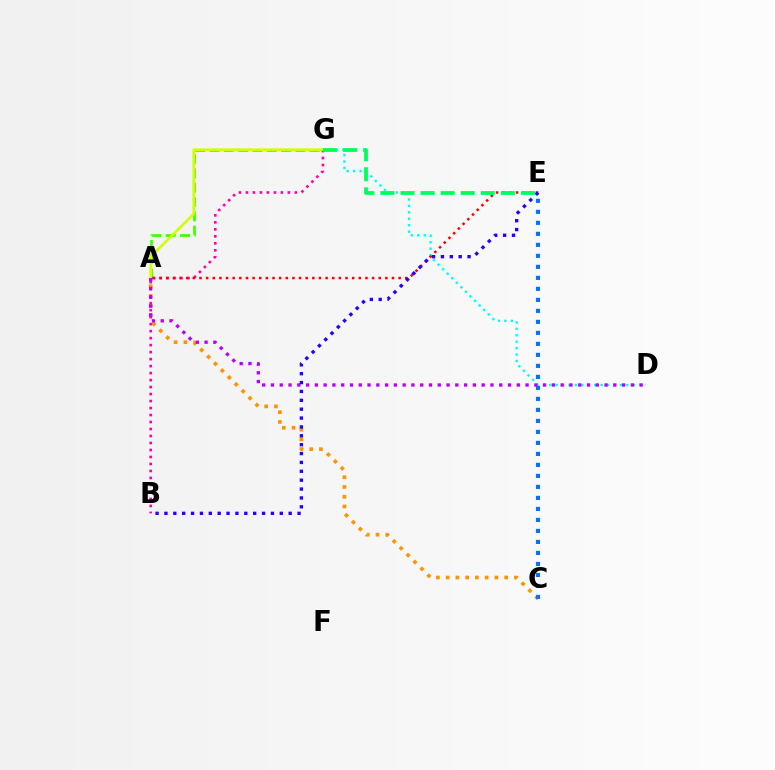{('D', 'G'): [{'color': '#00fff6', 'line_style': 'dotted', 'thickness': 1.75}], ('A', 'C'): [{'color': '#ff9400', 'line_style': 'dotted', 'thickness': 2.65}], ('A', 'G'): [{'color': '#3dff00', 'line_style': 'dashed', 'thickness': 1.94}, {'color': '#d1ff00', 'line_style': 'solid', 'thickness': 1.91}], ('C', 'E'): [{'color': '#0074ff', 'line_style': 'dotted', 'thickness': 2.99}], ('B', 'G'): [{'color': '#ff00ac', 'line_style': 'dotted', 'thickness': 1.9}], ('A', 'D'): [{'color': '#b900ff', 'line_style': 'dotted', 'thickness': 2.39}], ('A', 'E'): [{'color': '#ff0000', 'line_style': 'dotted', 'thickness': 1.8}], ('E', 'G'): [{'color': '#00ff5c', 'line_style': 'dashed', 'thickness': 2.73}], ('B', 'E'): [{'color': '#2500ff', 'line_style': 'dotted', 'thickness': 2.41}]}